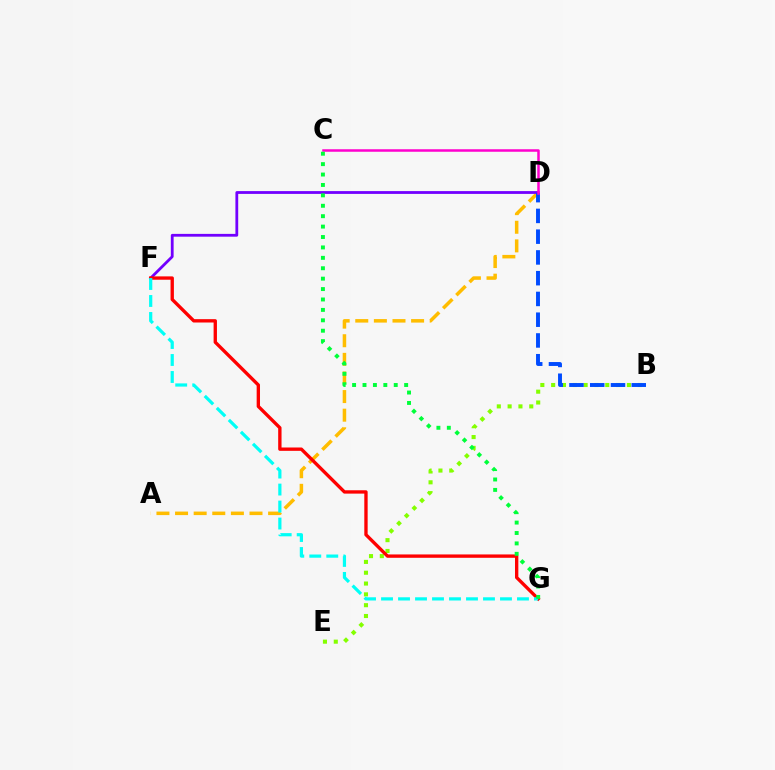{('B', 'E'): [{'color': '#84ff00', 'line_style': 'dotted', 'thickness': 2.94}], ('A', 'D'): [{'color': '#ffbd00', 'line_style': 'dashed', 'thickness': 2.53}], ('D', 'F'): [{'color': '#7200ff', 'line_style': 'solid', 'thickness': 2.01}], ('B', 'D'): [{'color': '#004bff', 'line_style': 'dashed', 'thickness': 2.82}], ('F', 'G'): [{'color': '#ff0000', 'line_style': 'solid', 'thickness': 2.41}, {'color': '#00fff6', 'line_style': 'dashed', 'thickness': 2.31}], ('C', 'D'): [{'color': '#ff00cf', 'line_style': 'solid', 'thickness': 1.81}], ('C', 'G'): [{'color': '#00ff39', 'line_style': 'dotted', 'thickness': 2.83}]}